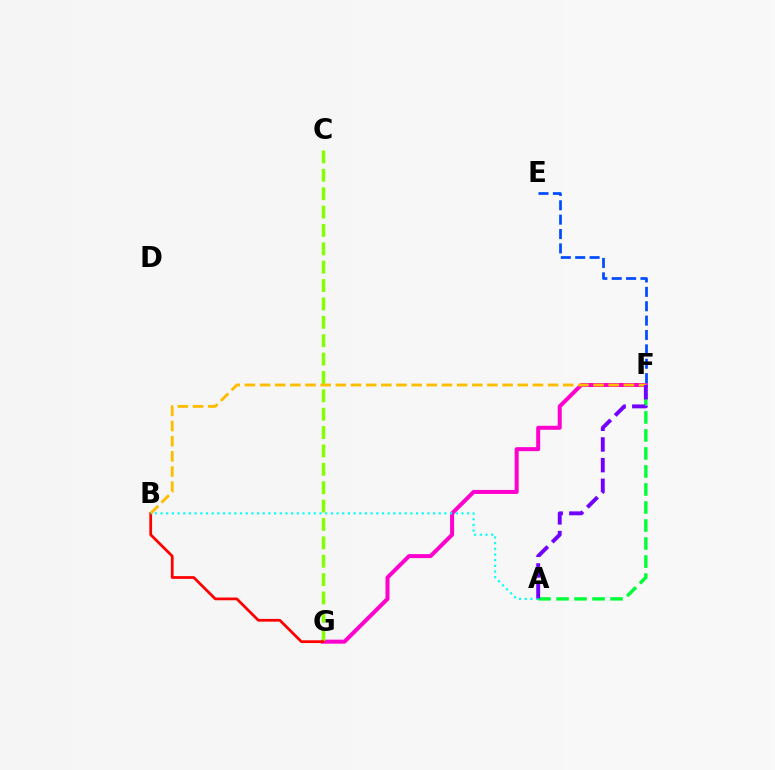{('A', 'F'): [{'color': '#00ff39', 'line_style': 'dashed', 'thickness': 2.45}, {'color': '#7200ff', 'line_style': 'dashed', 'thickness': 2.81}], ('F', 'G'): [{'color': '#ff00cf', 'line_style': 'solid', 'thickness': 2.88}], ('C', 'G'): [{'color': '#84ff00', 'line_style': 'dashed', 'thickness': 2.5}], ('B', 'G'): [{'color': '#ff0000', 'line_style': 'solid', 'thickness': 1.97}], ('B', 'F'): [{'color': '#ffbd00', 'line_style': 'dashed', 'thickness': 2.06}], ('A', 'B'): [{'color': '#00fff6', 'line_style': 'dotted', 'thickness': 1.54}], ('E', 'F'): [{'color': '#004bff', 'line_style': 'dashed', 'thickness': 1.95}]}